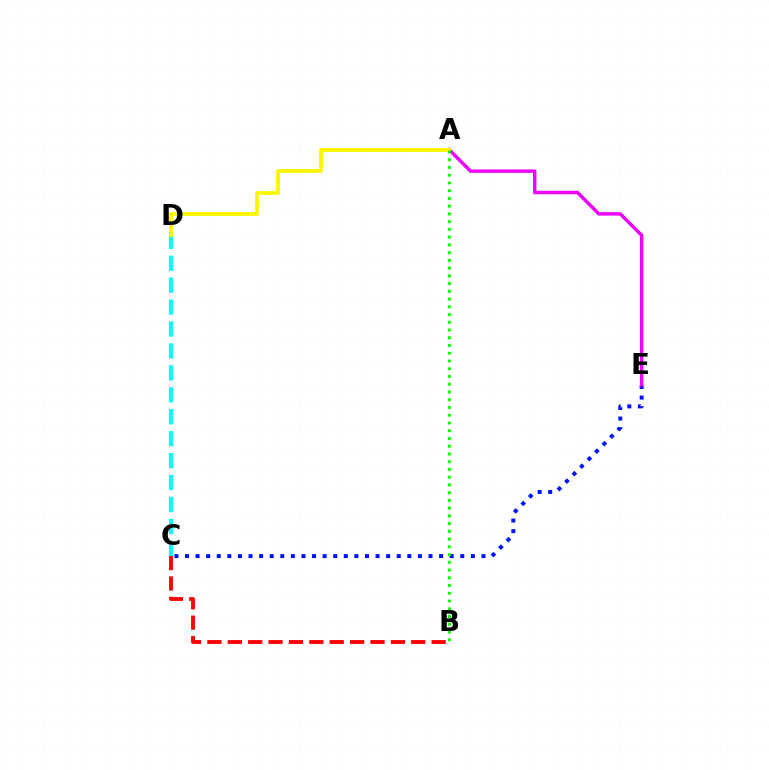{('C', 'D'): [{'color': '#00fff6', 'line_style': 'dashed', 'thickness': 2.98}], ('C', 'E'): [{'color': '#0010ff', 'line_style': 'dotted', 'thickness': 2.88}], ('A', 'E'): [{'color': '#ee00ff', 'line_style': 'solid', 'thickness': 2.47}], ('B', 'C'): [{'color': '#ff0000', 'line_style': 'dashed', 'thickness': 2.77}], ('A', 'D'): [{'color': '#fcf500', 'line_style': 'solid', 'thickness': 2.73}], ('A', 'B'): [{'color': '#08ff00', 'line_style': 'dotted', 'thickness': 2.1}]}